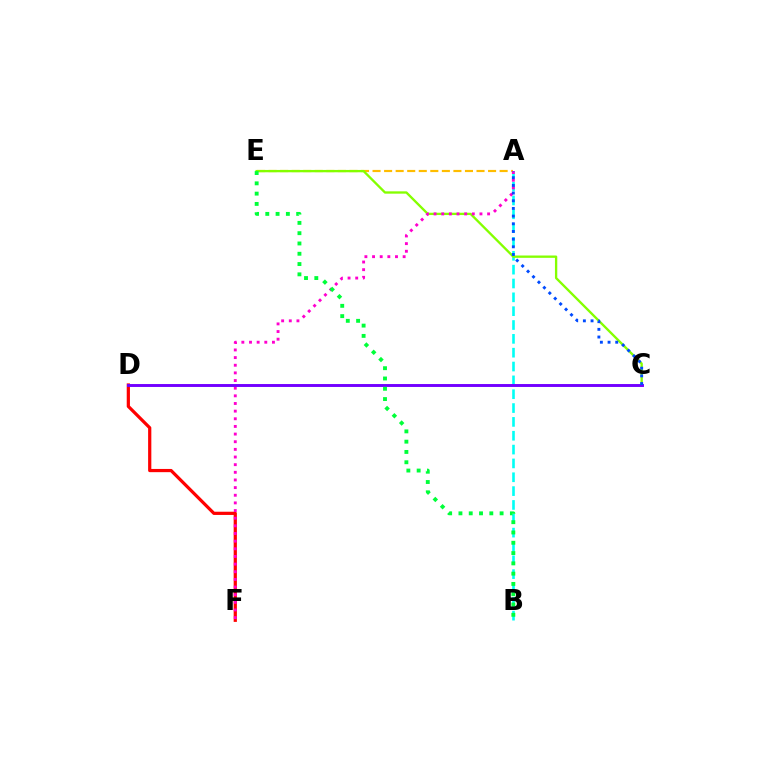{('D', 'F'): [{'color': '#ff0000', 'line_style': 'solid', 'thickness': 2.32}], ('A', 'B'): [{'color': '#00fff6', 'line_style': 'dashed', 'thickness': 1.88}], ('A', 'E'): [{'color': '#ffbd00', 'line_style': 'dashed', 'thickness': 1.57}], ('C', 'E'): [{'color': '#84ff00', 'line_style': 'solid', 'thickness': 1.68}], ('A', 'F'): [{'color': '#ff00cf', 'line_style': 'dotted', 'thickness': 2.08}], ('C', 'D'): [{'color': '#7200ff', 'line_style': 'solid', 'thickness': 2.1}], ('A', 'C'): [{'color': '#004bff', 'line_style': 'dotted', 'thickness': 2.09}], ('B', 'E'): [{'color': '#00ff39', 'line_style': 'dotted', 'thickness': 2.8}]}